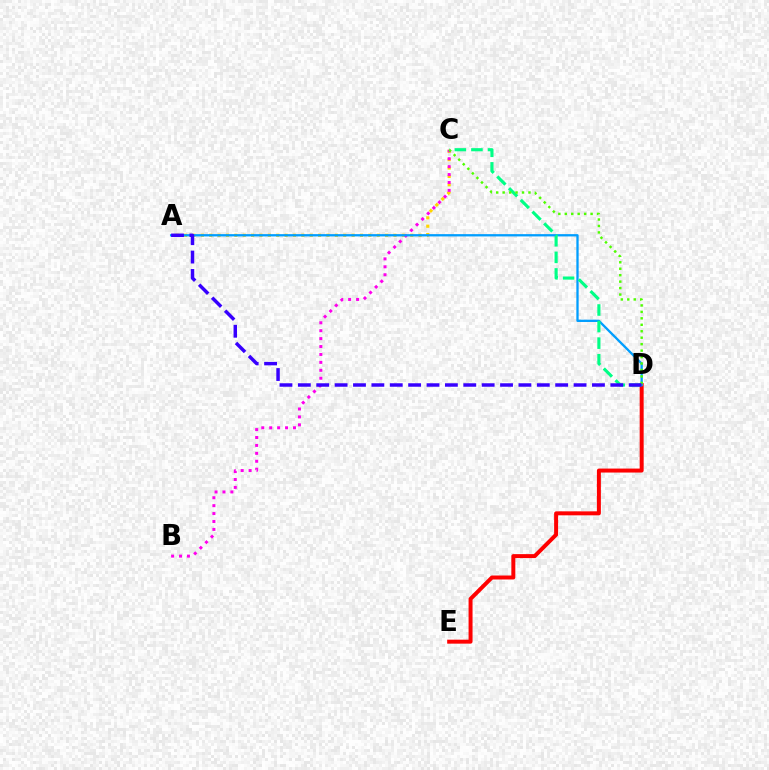{('A', 'C'): [{'color': '#ffd500', 'line_style': 'dotted', 'thickness': 2.28}], ('D', 'E'): [{'color': '#ff0000', 'line_style': 'solid', 'thickness': 2.86}], ('B', 'C'): [{'color': '#ff00ed', 'line_style': 'dotted', 'thickness': 2.15}], ('A', 'D'): [{'color': '#009eff', 'line_style': 'solid', 'thickness': 1.66}, {'color': '#3700ff', 'line_style': 'dashed', 'thickness': 2.5}], ('C', 'D'): [{'color': '#00ff86', 'line_style': 'dashed', 'thickness': 2.25}, {'color': '#4fff00', 'line_style': 'dotted', 'thickness': 1.75}]}